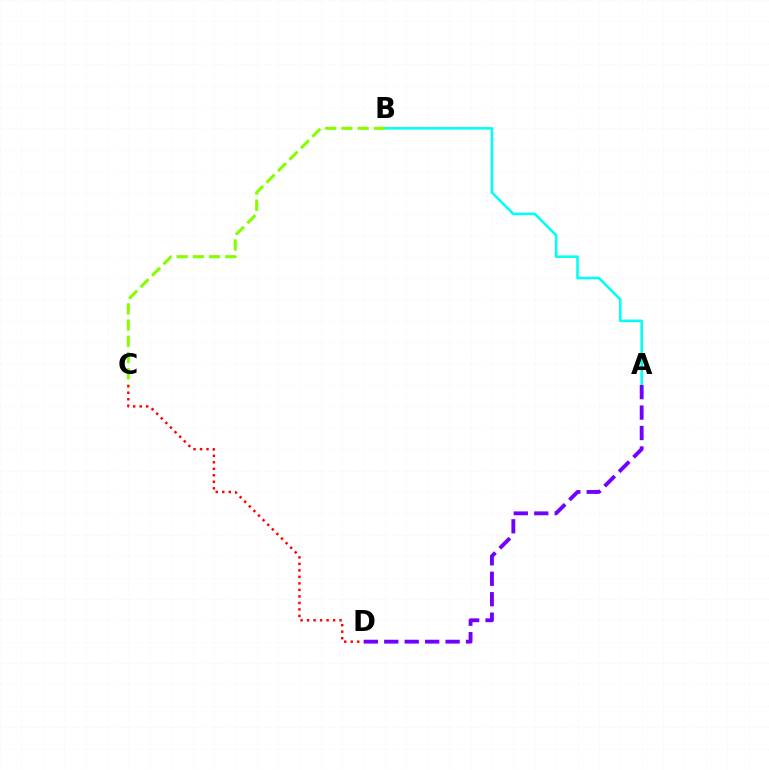{('A', 'B'): [{'color': '#00fff6', 'line_style': 'solid', 'thickness': 1.85}], ('A', 'D'): [{'color': '#7200ff', 'line_style': 'dashed', 'thickness': 2.78}], ('C', 'D'): [{'color': '#ff0000', 'line_style': 'dotted', 'thickness': 1.77}], ('B', 'C'): [{'color': '#84ff00', 'line_style': 'dashed', 'thickness': 2.2}]}